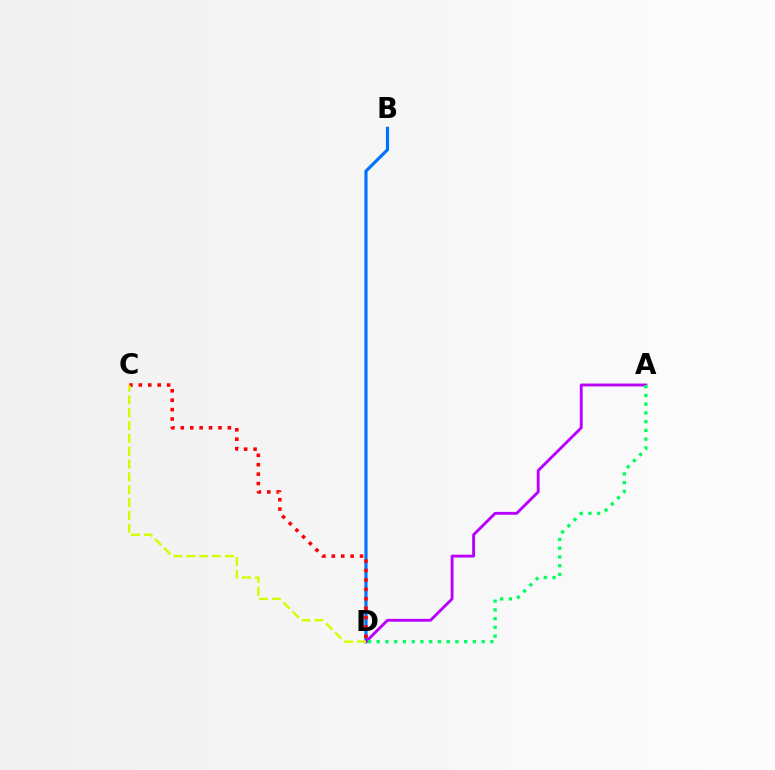{('B', 'D'): [{'color': '#0074ff', 'line_style': 'solid', 'thickness': 2.28}], ('A', 'D'): [{'color': '#b900ff', 'line_style': 'solid', 'thickness': 2.07}, {'color': '#00ff5c', 'line_style': 'dotted', 'thickness': 2.38}], ('C', 'D'): [{'color': '#ff0000', 'line_style': 'dotted', 'thickness': 2.56}, {'color': '#d1ff00', 'line_style': 'dashed', 'thickness': 1.74}]}